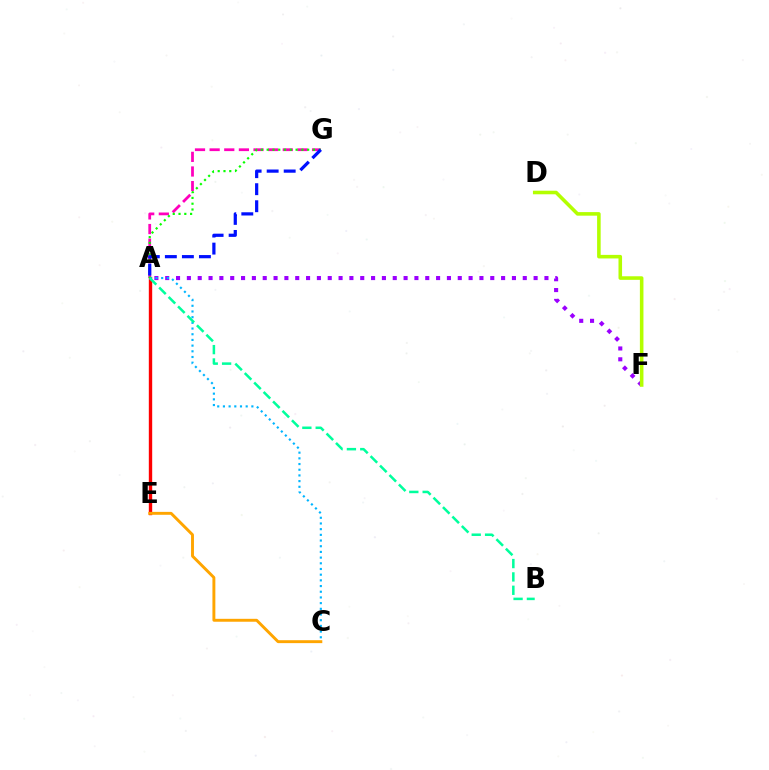{('A', 'E'): [{'color': '#ff0000', 'line_style': 'solid', 'thickness': 2.43}], ('A', 'F'): [{'color': '#9b00ff', 'line_style': 'dotted', 'thickness': 2.94}], ('A', 'G'): [{'color': '#ff00bd', 'line_style': 'dashed', 'thickness': 1.99}, {'color': '#08ff00', 'line_style': 'dotted', 'thickness': 1.57}, {'color': '#0010ff', 'line_style': 'dashed', 'thickness': 2.31}], ('D', 'F'): [{'color': '#b3ff00', 'line_style': 'solid', 'thickness': 2.57}], ('A', 'C'): [{'color': '#00b5ff', 'line_style': 'dotted', 'thickness': 1.55}], ('A', 'B'): [{'color': '#00ff9d', 'line_style': 'dashed', 'thickness': 1.81}], ('C', 'E'): [{'color': '#ffa500', 'line_style': 'solid', 'thickness': 2.1}]}